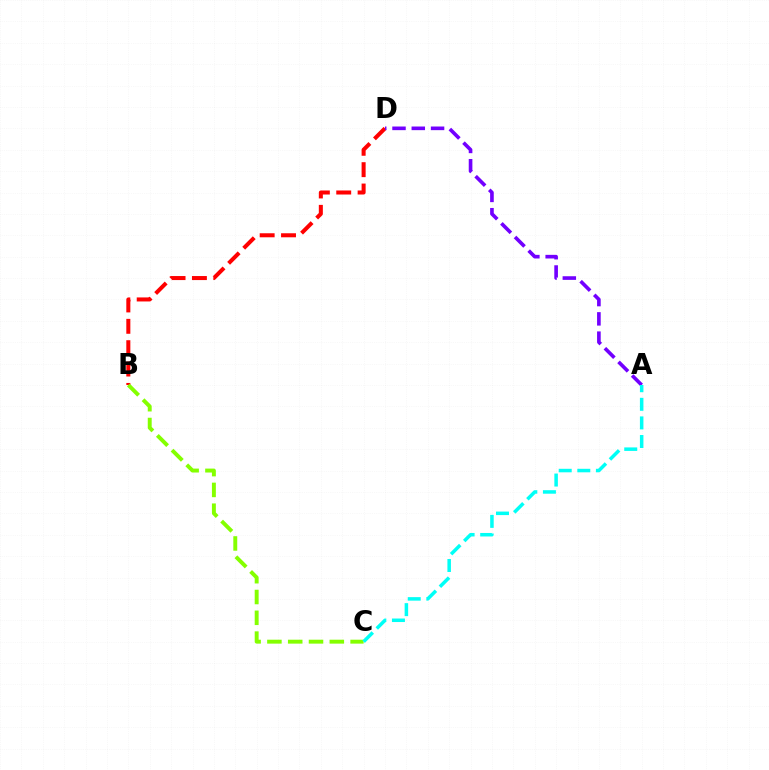{('B', 'D'): [{'color': '#ff0000', 'line_style': 'dashed', 'thickness': 2.9}], ('A', 'D'): [{'color': '#7200ff', 'line_style': 'dashed', 'thickness': 2.62}], ('B', 'C'): [{'color': '#84ff00', 'line_style': 'dashed', 'thickness': 2.83}], ('A', 'C'): [{'color': '#00fff6', 'line_style': 'dashed', 'thickness': 2.53}]}